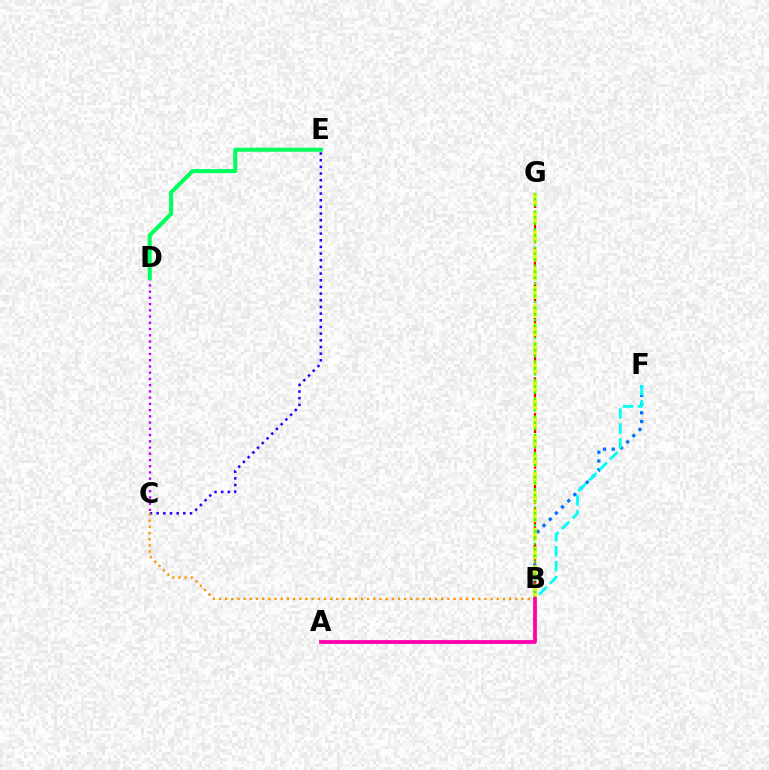{('B', 'F'): [{'color': '#0074ff', 'line_style': 'dotted', 'thickness': 2.37}, {'color': '#00fff6', 'line_style': 'dashed', 'thickness': 2.03}], ('B', 'G'): [{'color': '#ff0000', 'line_style': 'dashed', 'thickness': 1.61}, {'color': '#d1ff00', 'line_style': 'dashed', 'thickness': 2.53}, {'color': '#3dff00', 'line_style': 'dotted', 'thickness': 1.64}], ('C', 'E'): [{'color': '#2500ff', 'line_style': 'dotted', 'thickness': 1.81}], ('C', 'D'): [{'color': '#b900ff', 'line_style': 'dotted', 'thickness': 1.69}], ('D', 'E'): [{'color': '#00ff5c', 'line_style': 'solid', 'thickness': 2.92}], ('B', 'C'): [{'color': '#ff9400', 'line_style': 'dotted', 'thickness': 1.68}], ('A', 'B'): [{'color': '#ff00ac', 'line_style': 'solid', 'thickness': 2.71}]}